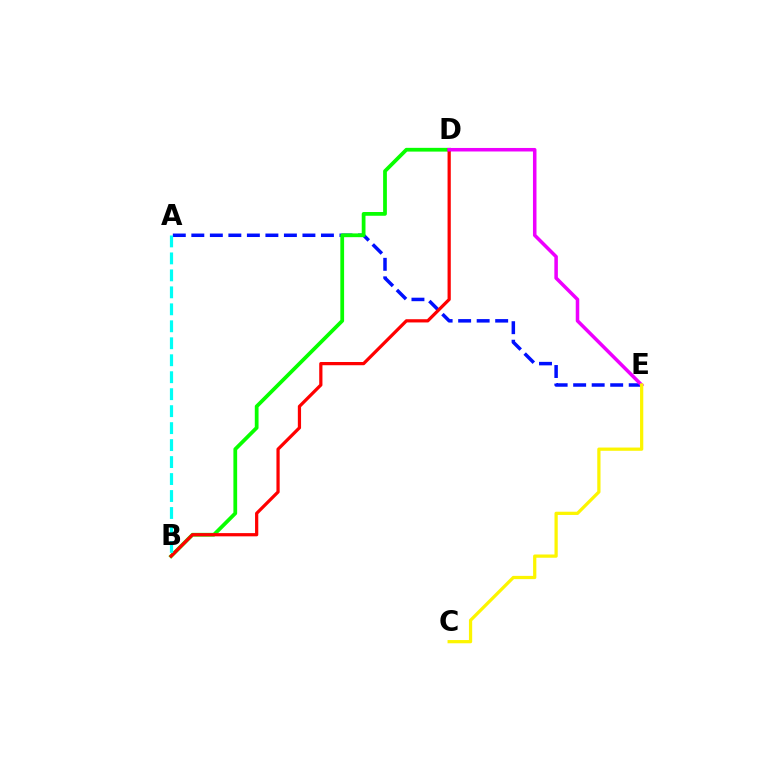{('A', 'E'): [{'color': '#0010ff', 'line_style': 'dashed', 'thickness': 2.52}], ('B', 'D'): [{'color': '#08ff00', 'line_style': 'solid', 'thickness': 2.7}, {'color': '#ff0000', 'line_style': 'solid', 'thickness': 2.32}], ('D', 'E'): [{'color': '#ee00ff', 'line_style': 'solid', 'thickness': 2.54}], ('A', 'B'): [{'color': '#00fff6', 'line_style': 'dashed', 'thickness': 2.31}], ('C', 'E'): [{'color': '#fcf500', 'line_style': 'solid', 'thickness': 2.33}]}